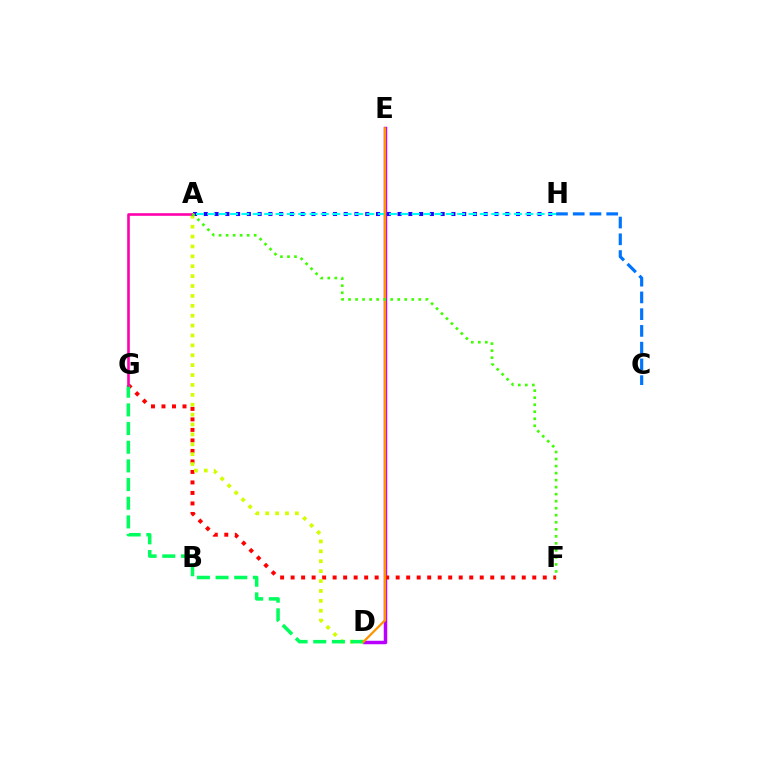{('D', 'E'): [{'color': '#b900ff', 'line_style': 'solid', 'thickness': 2.52}, {'color': '#ff9400', 'line_style': 'solid', 'thickness': 1.62}], ('F', 'G'): [{'color': '#ff0000', 'line_style': 'dotted', 'thickness': 2.85}], ('A', 'D'): [{'color': '#d1ff00', 'line_style': 'dotted', 'thickness': 2.69}], ('C', 'H'): [{'color': '#0074ff', 'line_style': 'dashed', 'thickness': 2.27}], ('D', 'G'): [{'color': '#00ff5c', 'line_style': 'dashed', 'thickness': 2.54}], ('A', 'H'): [{'color': '#2500ff', 'line_style': 'dotted', 'thickness': 2.92}, {'color': '#00fff6', 'line_style': 'dashed', 'thickness': 1.54}], ('A', 'G'): [{'color': '#ff00ac', 'line_style': 'solid', 'thickness': 1.88}], ('A', 'F'): [{'color': '#3dff00', 'line_style': 'dotted', 'thickness': 1.91}]}